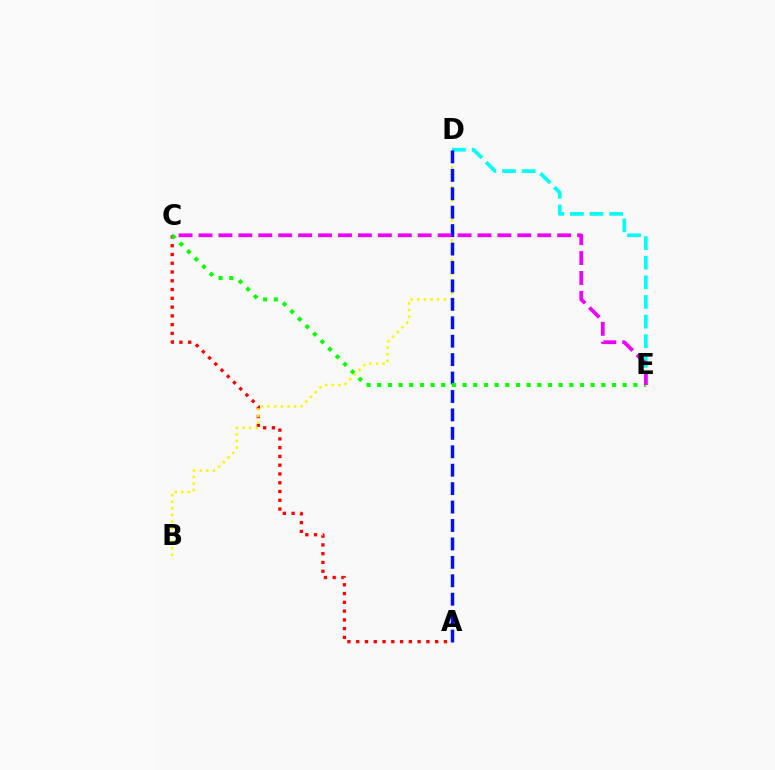{('A', 'C'): [{'color': '#ff0000', 'line_style': 'dotted', 'thickness': 2.38}], ('B', 'D'): [{'color': '#fcf500', 'line_style': 'dotted', 'thickness': 1.8}], ('D', 'E'): [{'color': '#00fff6', 'line_style': 'dashed', 'thickness': 2.67}], ('A', 'D'): [{'color': '#0010ff', 'line_style': 'dashed', 'thickness': 2.5}], ('C', 'E'): [{'color': '#08ff00', 'line_style': 'dotted', 'thickness': 2.9}, {'color': '#ee00ff', 'line_style': 'dashed', 'thickness': 2.71}]}